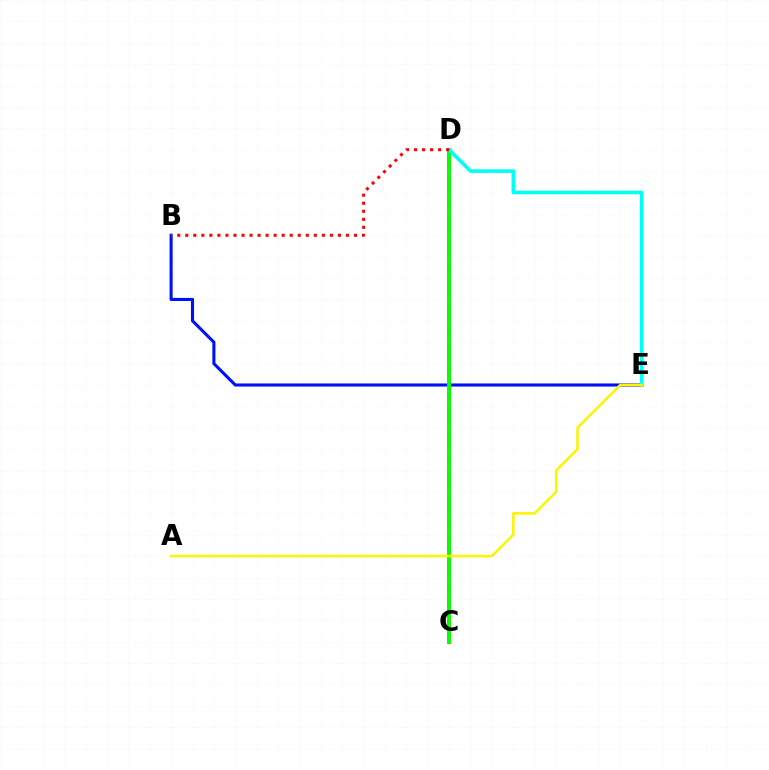{('C', 'D'): [{'color': '#ee00ff', 'line_style': 'solid', 'thickness': 2.74}, {'color': '#08ff00', 'line_style': 'solid', 'thickness': 2.8}], ('B', 'E'): [{'color': '#0010ff', 'line_style': 'solid', 'thickness': 2.22}], ('D', 'E'): [{'color': '#00fff6', 'line_style': 'solid', 'thickness': 2.6}], ('B', 'D'): [{'color': '#ff0000', 'line_style': 'dotted', 'thickness': 2.18}], ('A', 'E'): [{'color': '#fcf500', 'line_style': 'solid', 'thickness': 1.82}]}